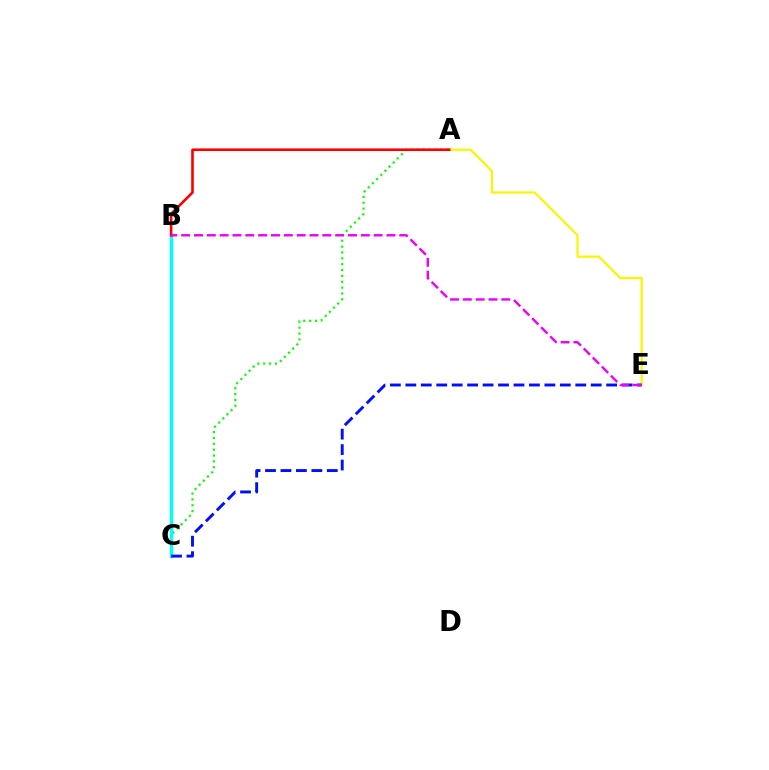{('A', 'E'): [{'color': '#fcf500', 'line_style': 'solid', 'thickness': 1.59}], ('A', 'C'): [{'color': '#08ff00', 'line_style': 'dotted', 'thickness': 1.59}], ('B', 'C'): [{'color': '#00fff6', 'line_style': 'solid', 'thickness': 2.43}], ('A', 'B'): [{'color': '#ff0000', 'line_style': 'solid', 'thickness': 1.89}], ('C', 'E'): [{'color': '#0010ff', 'line_style': 'dashed', 'thickness': 2.1}], ('B', 'E'): [{'color': '#ee00ff', 'line_style': 'dashed', 'thickness': 1.74}]}